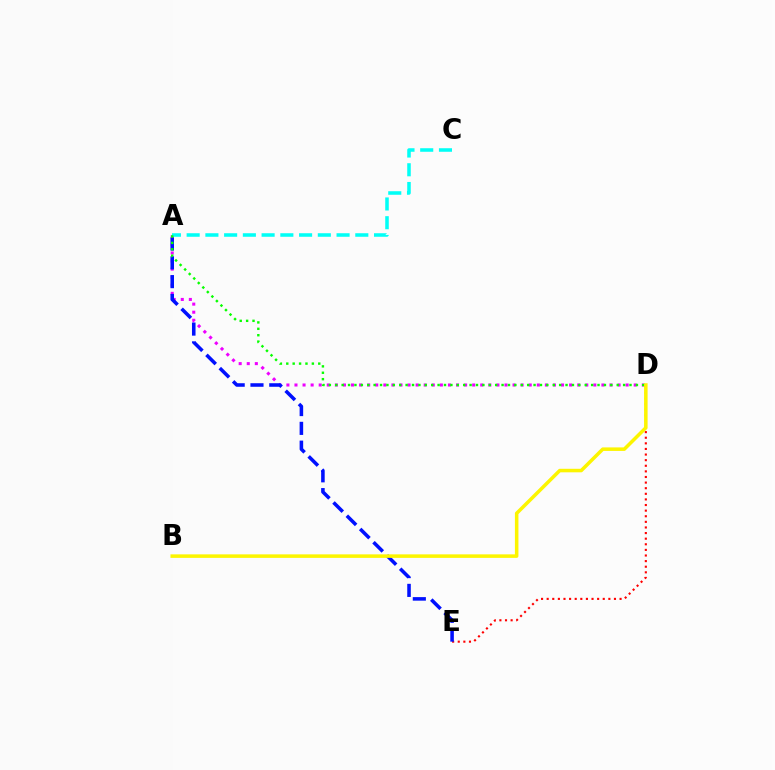{('D', 'E'): [{'color': '#ff0000', 'line_style': 'dotted', 'thickness': 1.52}], ('A', 'D'): [{'color': '#ee00ff', 'line_style': 'dotted', 'thickness': 2.19}, {'color': '#08ff00', 'line_style': 'dotted', 'thickness': 1.74}], ('A', 'E'): [{'color': '#0010ff', 'line_style': 'dashed', 'thickness': 2.55}], ('A', 'C'): [{'color': '#00fff6', 'line_style': 'dashed', 'thickness': 2.55}], ('B', 'D'): [{'color': '#fcf500', 'line_style': 'solid', 'thickness': 2.54}]}